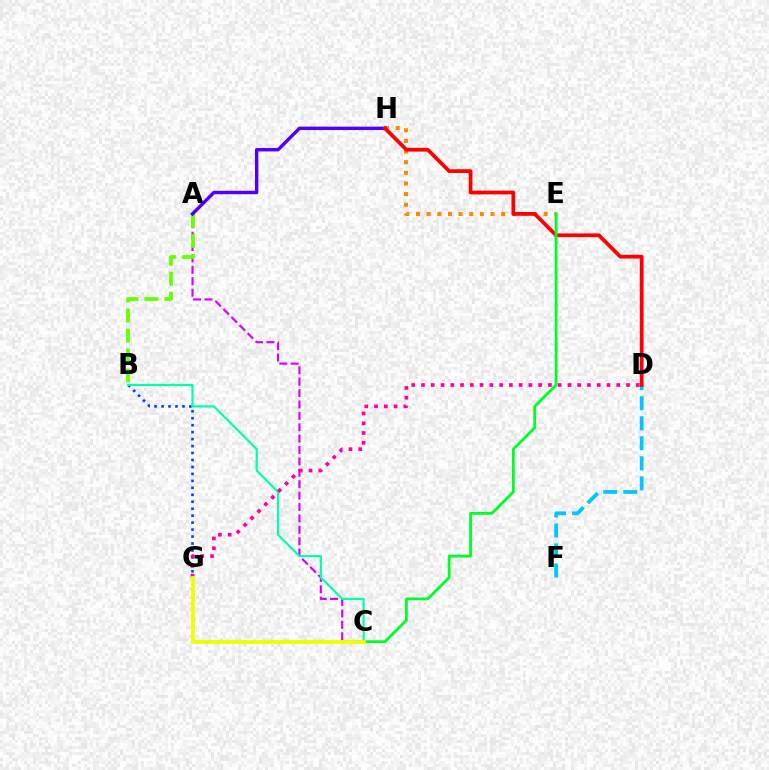{('A', 'C'): [{'color': '#d600ff', 'line_style': 'dashed', 'thickness': 1.55}], ('B', 'G'): [{'color': '#003fff', 'line_style': 'dotted', 'thickness': 1.89}], ('A', 'B'): [{'color': '#66ff00', 'line_style': 'dashed', 'thickness': 2.71}], ('E', 'H'): [{'color': '#ff8800', 'line_style': 'dotted', 'thickness': 2.89}], ('D', 'F'): [{'color': '#00c7ff', 'line_style': 'dashed', 'thickness': 2.72}], ('B', 'C'): [{'color': '#00ffaf', 'line_style': 'solid', 'thickness': 1.56}], ('A', 'H'): [{'color': '#4f00ff', 'line_style': 'solid', 'thickness': 2.44}], ('D', 'G'): [{'color': '#ff00a0', 'line_style': 'dotted', 'thickness': 2.65}], ('D', 'H'): [{'color': '#ff0000', 'line_style': 'solid', 'thickness': 2.71}], ('C', 'E'): [{'color': '#00ff27', 'line_style': 'solid', 'thickness': 2.02}], ('C', 'G'): [{'color': '#eeff00', 'line_style': 'solid', 'thickness': 2.75}]}